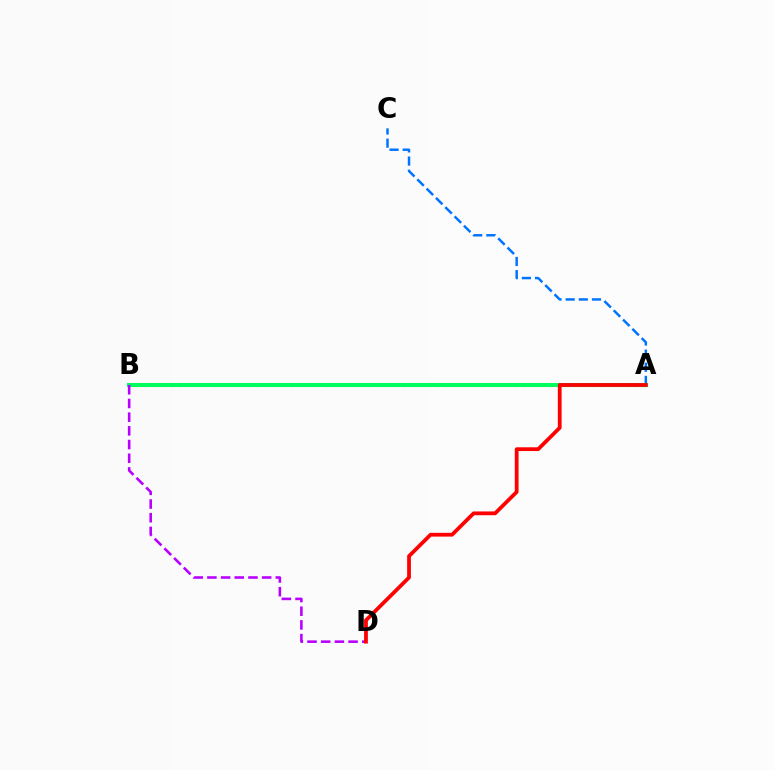{('A', 'C'): [{'color': '#0074ff', 'line_style': 'dashed', 'thickness': 1.79}], ('A', 'B'): [{'color': '#d1ff00', 'line_style': 'dotted', 'thickness': 2.34}, {'color': '#00ff5c', 'line_style': 'solid', 'thickness': 2.92}], ('B', 'D'): [{'color': '#b900ff', 'line_style': 'dashed', 'thickness': 1.86}], ('A', 'D'): [{'color': '#ff0000', 'line_style': 'solid', 'thickness': 2.71}]}